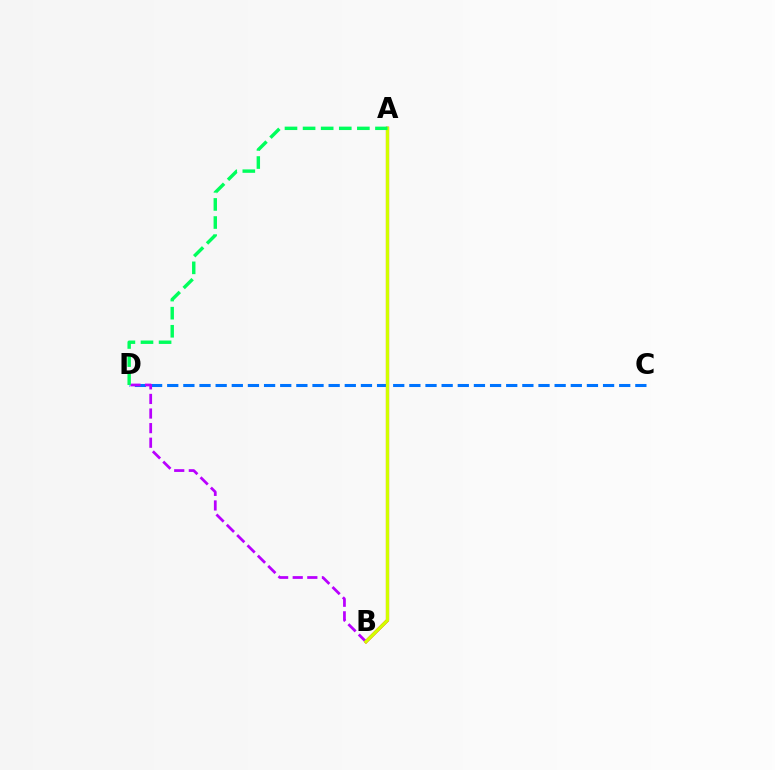{('C', 'D'): [{'color': '#0074ff', 'line_style': 'dashed', 'thickness': 2.19}], ('A', 'B'): [{'color': '#ff0000', 'line_style': 'solid', 'thickness': 2.29}, {'color': '#d1ff00', 'line_style': 'solid', 'thickness': 2.31}], ('B', 'D'): [{'color': '#b900ff', 'line_style': 'dashed', 'thickness': 1.98}], ('A', 'D'): [{'color': '#00ff5c', 'line_style': 'dashed', 'thickness': 2.46}]}